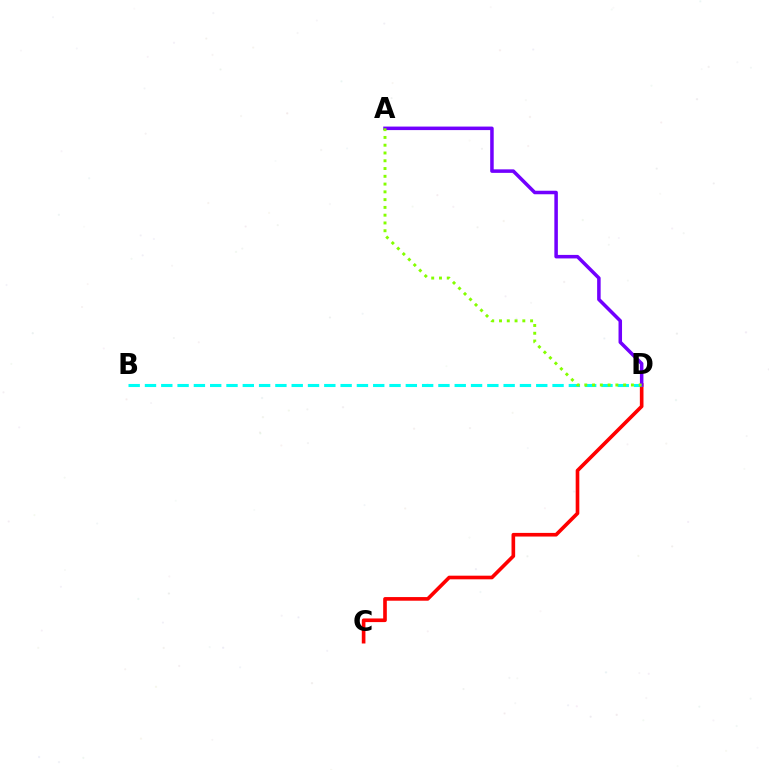{('C', 'D'): [{'color': '#ff0000', 'line_style': 'solid', 'thickness': 2.62}], ('B', 'D'): [{'color': '#00fff6', 'line_style': 'dashed', 'thickness': 2.21}], ('A', 'D'): [{'color': '#7200ff', 'line_style': 'solid', 'thickness': 2.53}, {'color': '#84ff00', 'line_style': 'dotted', 'thickness': 2.11}]}